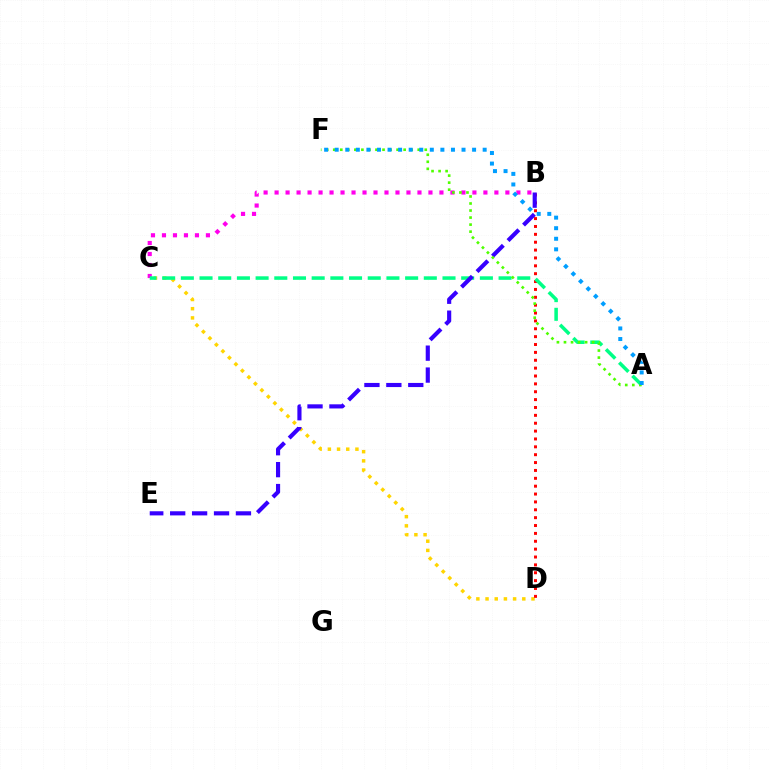{('C', 'D'): [{'color': '#ffd500', 'line_style': 'dotted', 'thickness': 2.5}], ('B', 'C'): [{'color': '#ff00ed', 'line_style': 'dotted', 'thickness': 2.99}], ('B', 'D'): [{'color': '#ff0000', 'line_style': 'dotted', 'thickness': 2.14}], ('A', 'C'): [{'color': '#00ff86', 'line_style': 'dashed', 'thickness': 2.54}], ('B', 'E'): [{'color': '#3700ff', 'line_style': 'dashed', 'thickness': 2.98}], ('A', 'F'): [{'color': '#4fff00', 'line_style': 'dotted', 'thickness': 1.91}, {'color': '#009eff', 'line_style': 'dotted', 'thickness': 2.87}]}